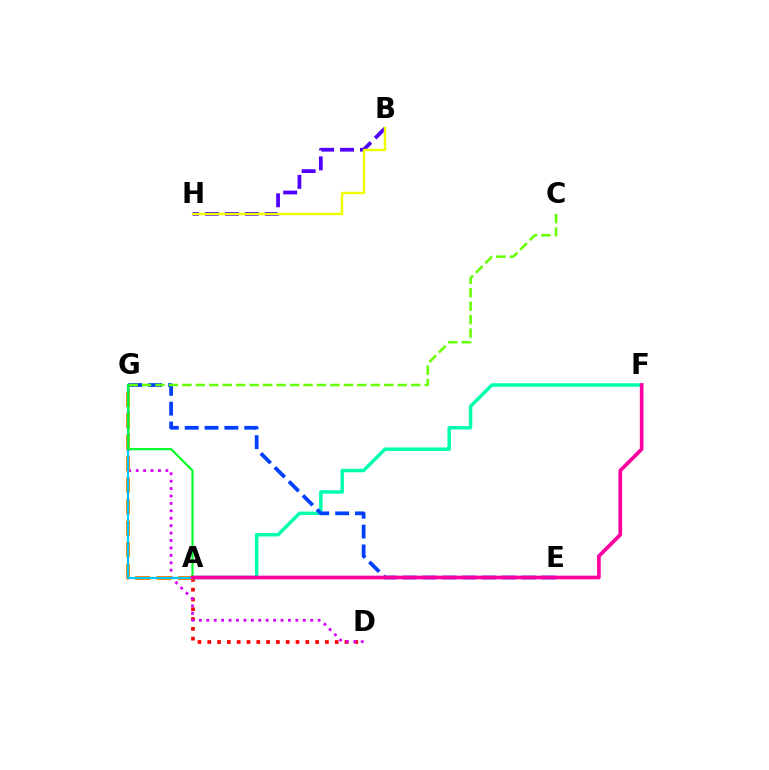{('A', 'D'): [{'color': '#ff0000', 'line_style': 'dotted', 'thickness': 2.66}], ('A', 'F'): [{'color': '#00ffaf', 'line_style': 'solid', 'thickness': 2.5}, {'color': '#ff00a0', 'line_style': 'solid', 'thickness': 2.64}], ('B', 'H'): [{'color': '#4f00ff', 'line_style': 'dashed', 'thickness': 2.71}, {'color': '#eeff00', 'line_style': 'solid', 'thickness': 1.76}], ('D', 'G'): [{'color': '#d600ff', 'line_style': 'dotted', 'thickness': 2.02}], ('A', 'G'): [{'color': '#ff8800', 'line_style': 'dashed', 'thickness': 2.92}, {'color': '#00c7ff', 'line_style': 'solid', 'thickness': 1.57}, {'color': '#00ff27', 'line_style': 'solid', 'thickness': 1.56}], ('E', 'G'): [{'color': '#003fff', 'line_style': 'dashed', 'thickness': 2.7}], ('C', 'G'): [{'color': '#66ff00', 'line_style': 'dashed', 'thickness': 1.83}]}